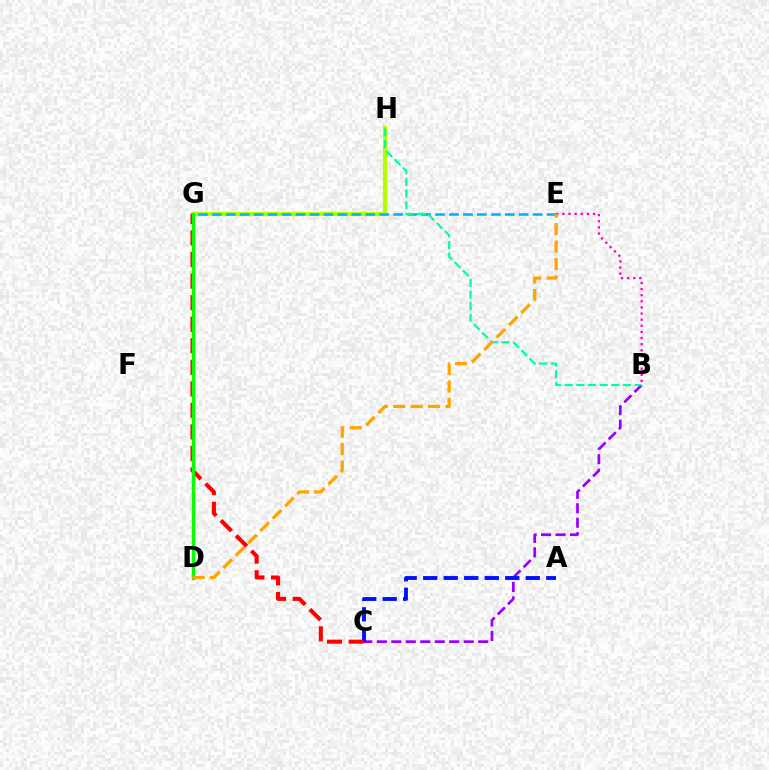{('B', 'E'): [{'color': '#ff00bd', 'line_style': 'dotted', 'thickness': 1.66}], ('B', 'C'): [{'color': '#9b00ff', 'line_style': 'dashed', 'thickness': 1.97}], ('G', 'H'): [{'color': '#b3ff00', 'line_style': 'solid', 'thickness': 3.0}], ('A', 'C'): [{'color': '#0010ff', 'line_style': 'dashed', 'thickness': 2.79}], ('C', 'G'): [{'color': '#ff0000', 'line_style': 'dashed', 'thickness': 2.93}], ('D', 'G'): [{'color': '#08ff00', 'line_style': 'solid', 'thickness': 2.47}], ('E', 'G'): [{'color': '#00b5ff', 'line_style': 'dashed', 'thickness': 1.9}], ('B', 'H'): [{'color': '#00ff9d', 'line_style': 'dashed', 'thickness': 1.59}], ('D', 'E'): [{'color': '#ffa500', 'line_style': 'dashed', 'thickness': 2.37}]}